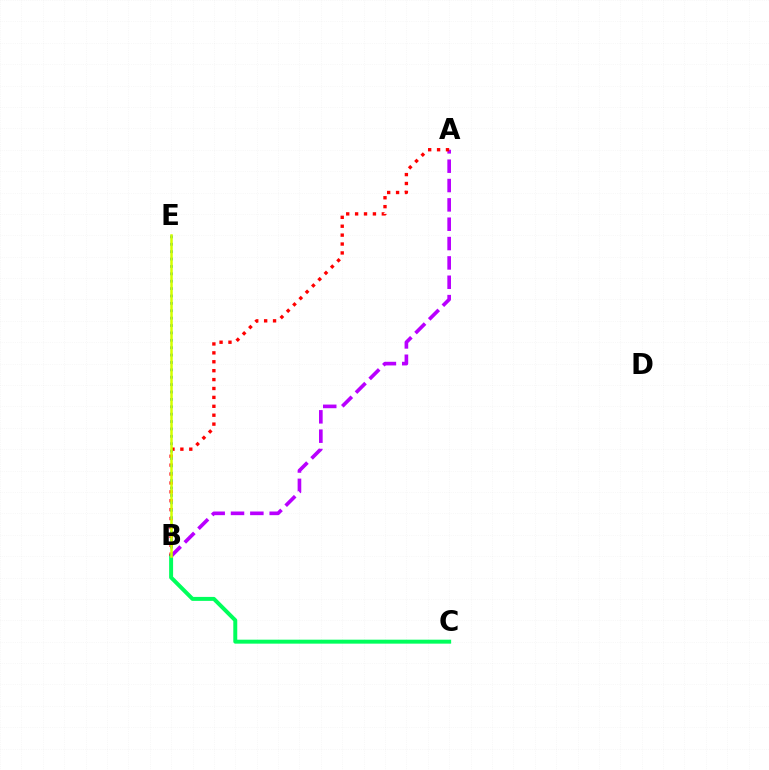{('B', 'C'): [{'color': '#00ff5c', 'line_style': 'solid', 'thickness': 2.85}], ('A', 'B'): [{'color': '#b900ff', 'line_style': 'dashed', 'thickness': 2.63}, {'color': '#ff0000', 'line_style': 'dotted', 'thickness': 2.42}], ('B', 'E'): [{'color': '#0074ff', 'line_style': 'dotted', 'thickness': 2.01}, {'color': '#d1ff00', 'line_style': 'solid', 'thickness': 1.81}]}